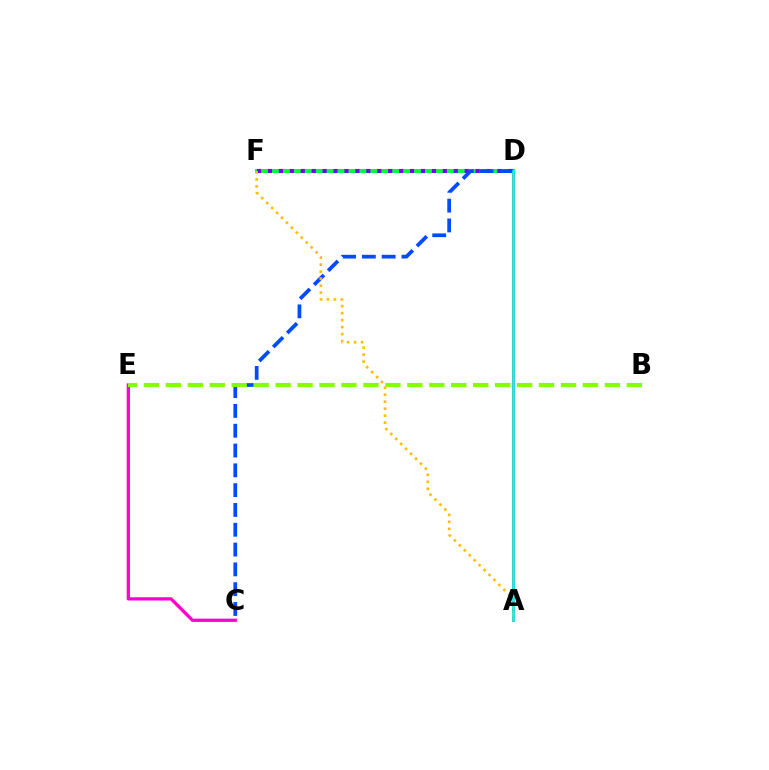{('A', 'D'): [{'color': '#ff0000', 'line_style': 'solid', 'thickness': 1.96}, {'color': '#00fff6', 'line_style': 'solid', 'thickness': 1.88}], ('D', 'F'): [{'color': '#00ff39', 'line_style': 'solid', 'thickness': 2.84}, {'color': '#7200ff', 'line_style': 'dotted', 'thickness': 2.97}], ('C', 'D'): [{'color': '#004bff', 'line_style': 'dashed', 'thickness': 2.69}], ('C', 'E'): [{'color': '#ff00cf', 'line_style': 'solid', 'thickness': 2.35}], ('B', 'E'): [{'color': '#84ff00', 'line_style': 'dashed', 'thickness': 2.98}], ('A', 'F'): [{'color': '#ffbd00', 'line_style': 'dotted', 'thickness': 1.9}]}